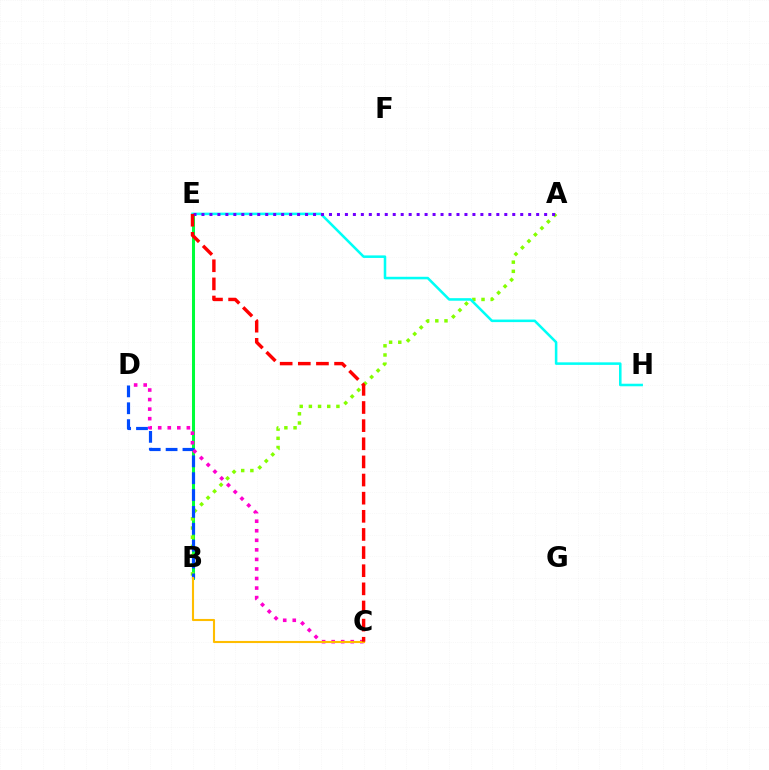{('B', 'E'): [{'color': '#00ff39', 'line_style': 'solid', 'thickness': 2.18}], ('A', 'B'): [{'color': '#84ff00', 'line_style': 'dotted', 'thickness': 2.49}], ('B', 'D'): [{'color': '#004bff', 'line_style': 'dashed', 'thickness': 2.29}], ('E', 'H'): [{'color': '#00fff6', 'line_style': 'solid', 'thickness': 1.84}], ('C', 'D'): [{'color': '#ff00cf', 'line_style': 'dotted', 'thickness': 2.59}], ('B', 'C'): [{'color': '#ffbd00', 'line_style': 'solid', 'thickness': 1.52}], ('A', 'E'): [{'color': '#7200ff', 'line_style': 'dotted', 'thickness': 2.17}], ('C', 'E'): [{'color': '#ff0000', 'line_style': 'dashed', 'thickness': 2.46}]}